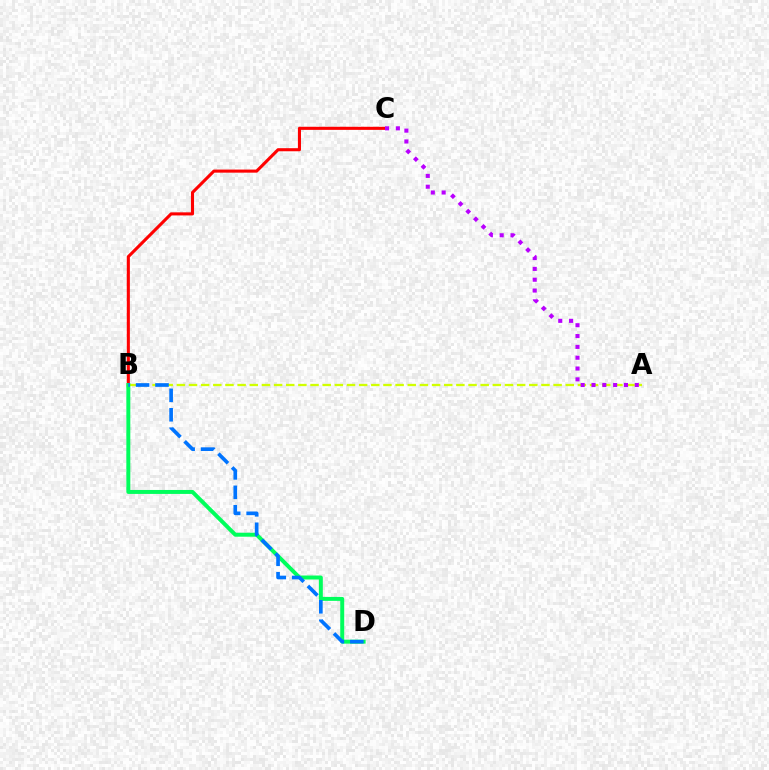{('B', 'C'): [{'color': '#ff0000', 'line_style': 'solid', 'thickness': 2.22}], ('A', 'B'): [{'color': '#d1ff00', 'line_style': 'dashed', 'thickness': 1.65}], ('A', 'C'): [{'color': '#b900ff', 'line_style': 'dotted', 'thickness': 2.94}], ('B', 'D'): [{'color': '#00ff5c', 'line_style': 'solid', 'thickness': 2.85}, {'color': '#0074ff', 'line_style': 'dashed', 'thickness': 2.64}]}